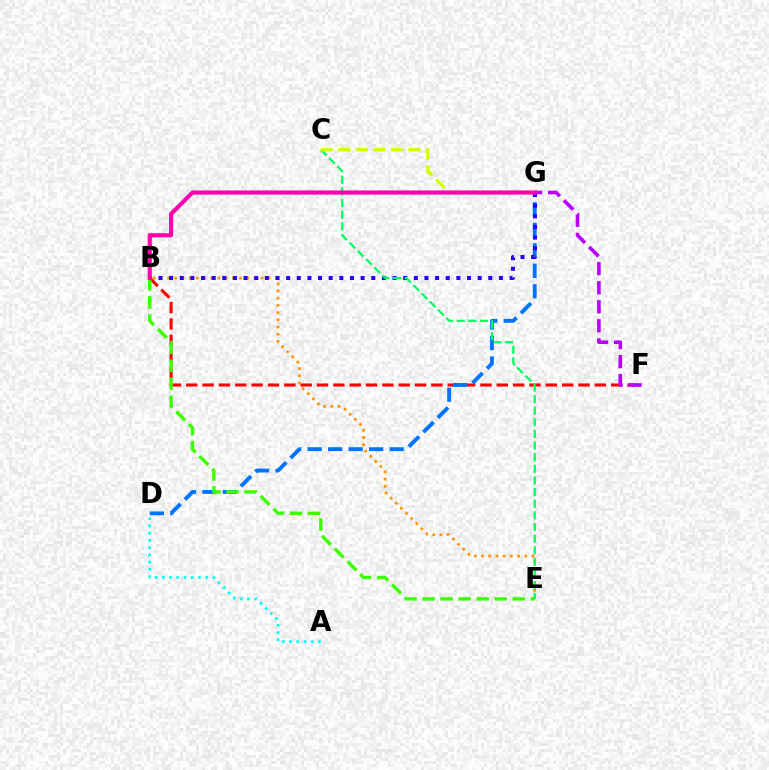{('B', 'F'): [{'color': '#ff0000', 'line_style': 'dashed', 'thickness': 2.22}], ('D', 'G'): [{'color': '#0074ff', 'line_style': 'dashed', 'thickness': 2.78}], ('B', 'E'): [{'color': '#ff9400', 'line_style': 'dotted', 'thickness': 1.96}, {'color': '#3dff00', 'line_style': 'dashed', 'thickness': 2.45}], ('F', 'G'): [{'color': '#b900ff', 'line_style': 'dashed', 'thickness': 2.59}], ('B', 'G'): [{'color': '#2500ff', 'line_style': 'dotted', 'thickness': 2.89}, {'color': '#ff00ac', 'line_style': 'solid', 'thickness': 2.97}], ('C', 'E'): [{'color': '#00ff5c', 'line_style': 'dashed', 'thickness': 1.58}], ('A', 'D'): [{'color': '#00fff6', 'line_style': 'dotted', 'thickness': 1.97}], ('C', 'G'): [{'color': '#d1ff00', 'line_style': 'dashed', 'thickness': 2.38}]}